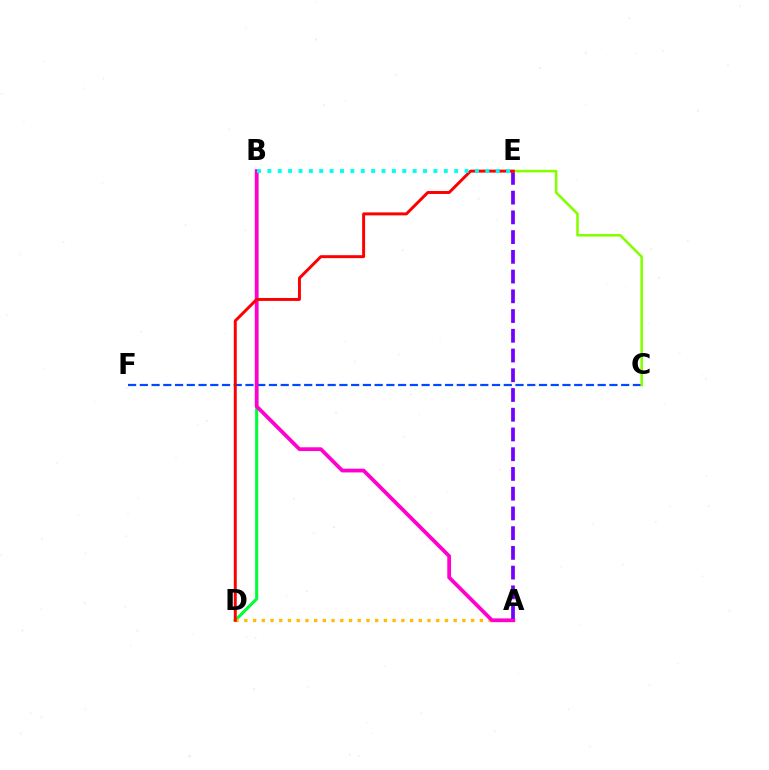{('B', 'D'): [{'color': '#00ff39', 'line_style': 'solid', 'thickness': 2.22}], ('A', 'D'): [{'color': '#ffbd00', 'line_style': 'dotted', 'thickness': 2.37}], ('C', 'F'): [{'color': '#004bff', 'line_style': 'dashed', 'thickness': 1.59}], ('A', 'B'): [{'color': '#ff00cf', 'line_style': 'solid', 'thickness': 2.71}], ('A', 'E'): [{'color': '#7200ff', 'line_style': 'dashed', 'thickness': 2.68}], ('C', 'E'): [{'color': '#84ff00', 'line_style': 'solid', 'thickness': 1.85}], ('D', 'E'): [{'color': '#ff0000', 'line_style': 'solid', 'thickness': 2.13}], ('B', 'E'): [{'color': '#00fff6', 'line_style': 'dotted', 'thickness': 2.82}]}